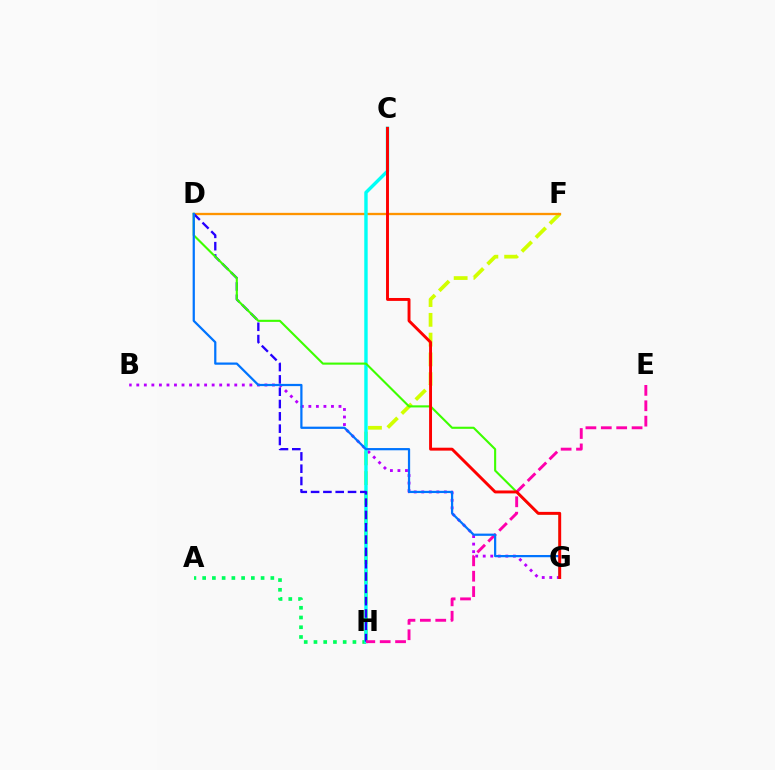{('F', 'H'): [{'color': '#d1ff00', 'line_style': 'dashed', 'thickness': 2.69}], ('D', 'F'): [{'color': '#ff9400', 'line_style': 'solid', 'thickness': 1.66}], ('B', 'G'): [{'color': '#b900ff', 'line_style': 'dotted', 'thickness': 2.05}], ('A', 'H'): [{'color': '#00ff5c', 'line_style': 'dotted', 'thickness': 2.65}], ('C', 'H'): [{'color': '#00fff6', 'line_style': 'solid', 'thickness': 2.45}], ('D', 'H'): [{'color': '#2500ff', 'line_style': 'dashed', 'thickness': 1.67}], ('D', 'G'): [{'color': '#3dff00', 'line_style': 'solid', 'thickness': 1.52}, {'color': '#0074ff', 'line_style': 'solid', 'thickness': 1.61}], ('E', 'H'): [{'color': '#ff00ac', 'line_style': 'dashed', 'thickness': 2.09}], ('C', 'G'): [{'color': '#ff0000', 'line_style': 'solid', 'thickness': 2.1}]}